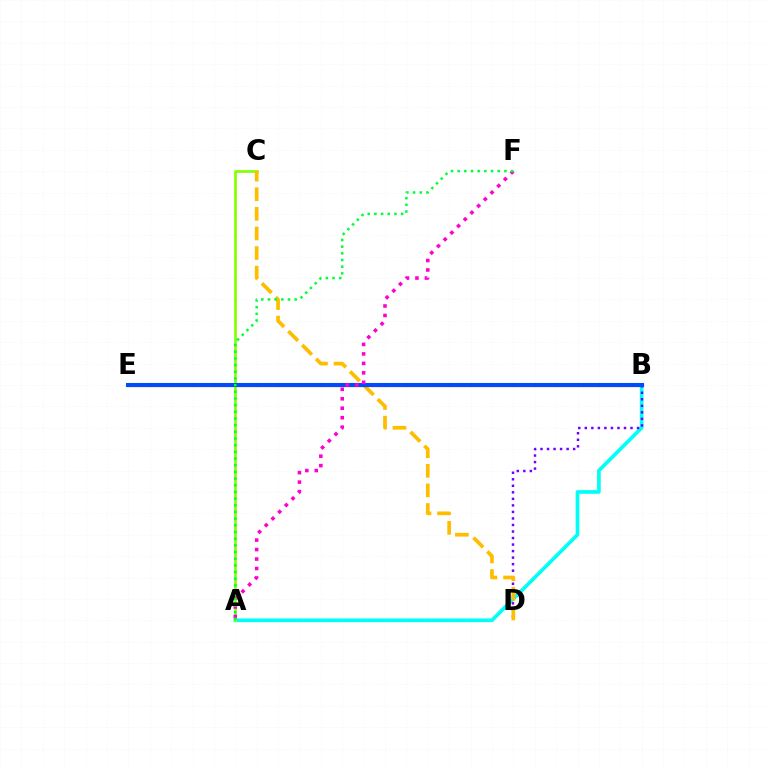{('A', 'B'): [{'color': '#00fff6', 'line_style': 'solid', 'thickness': 2.66}], ('A', 'C'): [{'color': '#84ff00', 'line_style': 'solid', 'thickness': 1.95}], ('B', 'D'): [{'color': '#7200ff', 'line_style': 'dotted', 'thickness': 1.77}], ('C', 'D'): [{'color': '#ffbd00', 'line_style': 'dashed', 'thickness': 2.66}], ('B', 'E'): [{'color': '#ff0000', 'line_style': 'solid', 'thickness': 2.28}, {'color': '#004bff', 'line_style': 'solid', 'thickness': 2.92}], ('A', 'F'): [{'color': '#ff00cf', 'line_style': 'dotted', 'thickness': 2.57}, {'color': '#00ff39', 'line_style': 'dotted', 'thickness': 1.81}]}